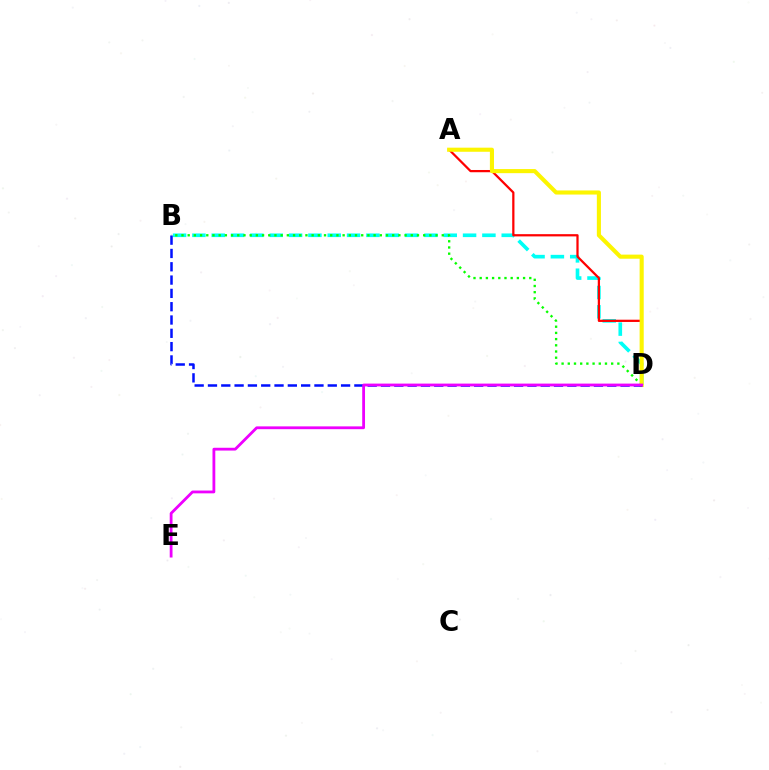{('B', 'D'): [{'color': '#00fff6', 'line_style': 'dashed', 'thickness': 2.63}, {'color': '#08ff00', 'line_style': 'dotted', 'thickness': 1.68}, {'color': '#0010ff', 'line_style': 'dashed', 'thickness': 1.81}], ('A', 'D'): [{'color': '#ff0000', 'line_style': 'solid', 'thickness': 1.62}, {'color': '#fcf500', 'line_style': 'solid', 'thickness': 2.95}], ('D', 'E'): [{'color': '#ee00ff', 'line_style': 'solid', 'thickness': 2.02}]}